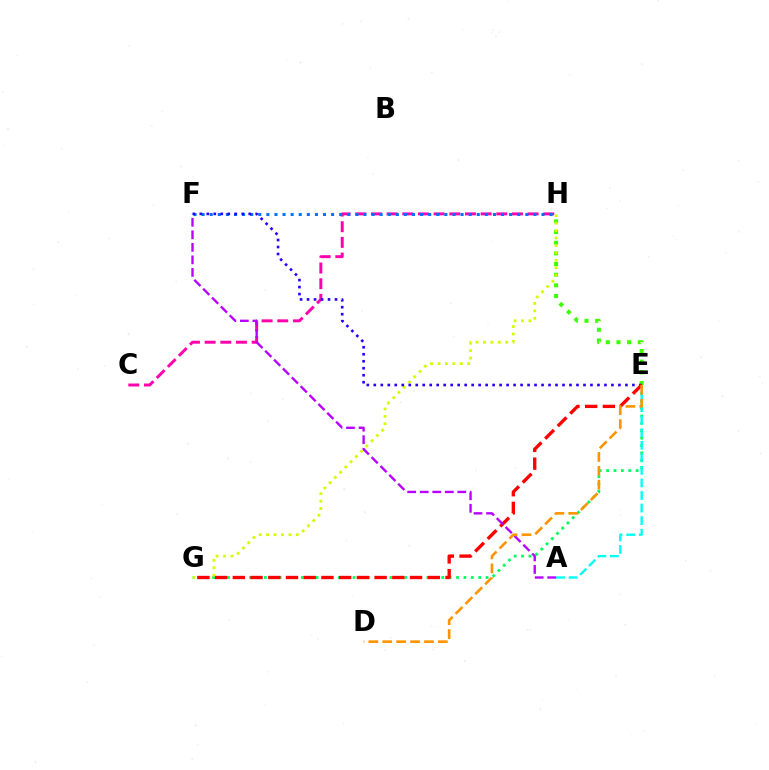{('E', 'G'): [{'color': '#00ff5c', 'line_style': 'dotted', 'thickness': 2.01}, {'color': '#ff0000', 'line_style': 'dashed', 'thickness': 2.41}], ('C', 'H'): [{'color': '#ff00ac', 'line_style': 'dashed', 'thickness': 2.13}], ('E', 'H'): [{'color': '#3dff00', 'line_style': 'dotted', 'thickness': 2.9}], ('A', 'E'): [{'color': '#00fff6', 'line_style': 'dashed', 'thickness': 1.71}], ('G', 'H'): [{'color': '#d1ff00', 'line_style': 'dotted', 'thickness': 2.02}], ('F', 'H'): [{'color': '#0074ff', 'line_style': 'dotted', 'thickness': 2.2}], ('E', 'F'): [{'color': '#2500ff', 'line_style': 'dotted', 'thickness': 1.9}], ('A', 'F'): [{'color': '#b900ff', 'line_style': 'dashed', 'thickness': 1.7}], ('D', 'E'): [{'color': '#ff9400', 'line_style': 'dashed', 'thickness': 1.89}]}